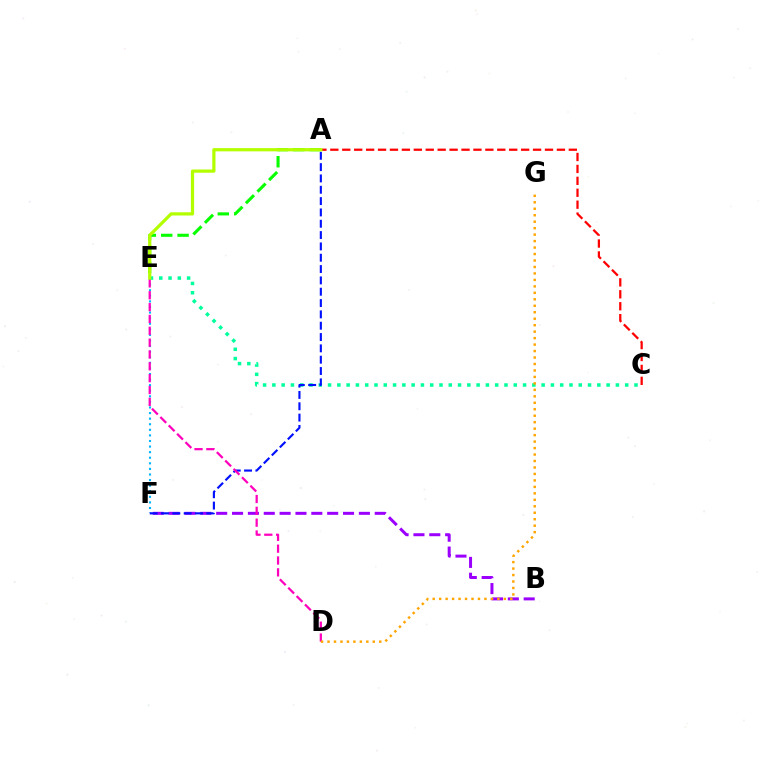{('B', 'F'): [{'color': '#9b00ff', 'line_style': 'dashed', 'thickness': 2.15}], ('E', 'F'): [{'color': '#00b5ff', 'line_style': 'dotted', 'thickness': 1.52}], ('A', 'E'): [{'color': '#08ff00', 'line_style': 'dashed', 'thickness': 2.22}, {'color': '#b3ff00', 'line_style': 'solid', 'thickness': 2.32}], ('C', 'E'): [{'color': '#00ff9d', 'line_style': 'dotted', 'thickness': 2.52}], ('A', 'C'): [{'color': '#ff0000', 'line_style': 'dashed', 'thickness': 1.62}], ('A', 'F'): [{'color': '#0010ff', 'line_style': 'dashed', 'thickness': 1.54}], ('D', 'E'): [{'color': '#ff00bd', 'line_style': 'dashed', 'thickness': 1.61}], ('D', 'G'): [{'color': '#ffa500', 'line_style': 'dotted', 'thickness': 1.76}]}